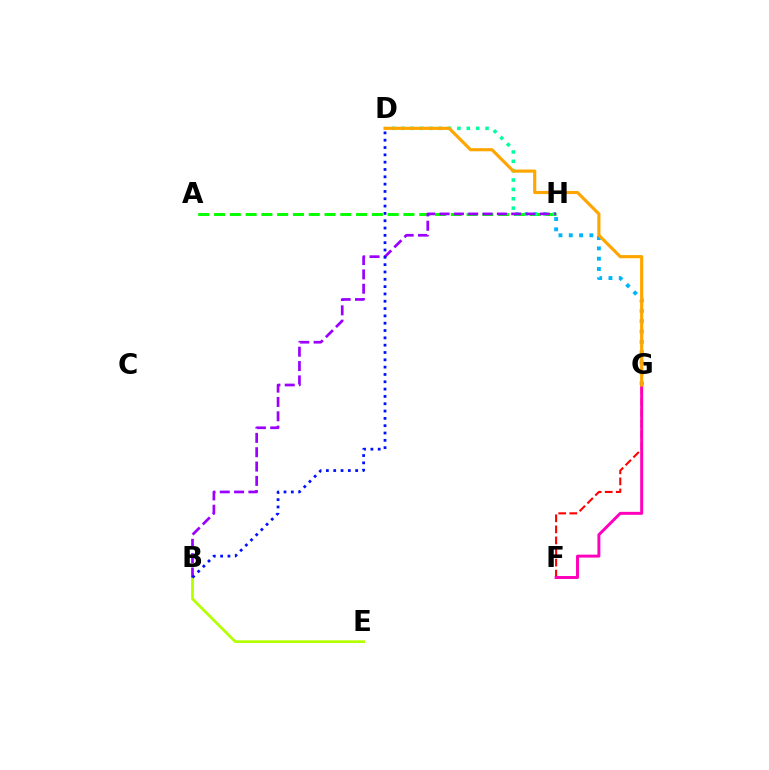{('G', 'H'): [{'color': '#00b5ff', 'line_style': 'dotted', 'thickness': 2.8}], ('A', 'H'): [{'color': '#08ff00', 'line_style': 'dashed', 'thickness': 2.14}], ('B', 'E'): [{'color': '#b3ff00', 'line_style': 'solid', 'thickness': 1.97}], ('F', 'G'): [{'color': '#ff0000', 'line_style': 'dashed', 'thickness': 1.5}, {'color': '#ff00bd', 'line_style': 'solid', 'thickness': 2.13}], ('D', 'H'): [{'color': '#00ff9d', 'line_style': 'dotted', 'thickness': 2.54}], ('B', 'H'): [{'color': '#9b00ff', 'line_style': 'dashed', 'thickness': 1.95}], ('D', 'G'): [{'color': '#ffa500', 'line_style': 'solid', 'thickness': 2.26}], ('B', 'D'): [{'color': '#0010ff', 'line_style': 'dotted', 'thickness': 1.99}]}